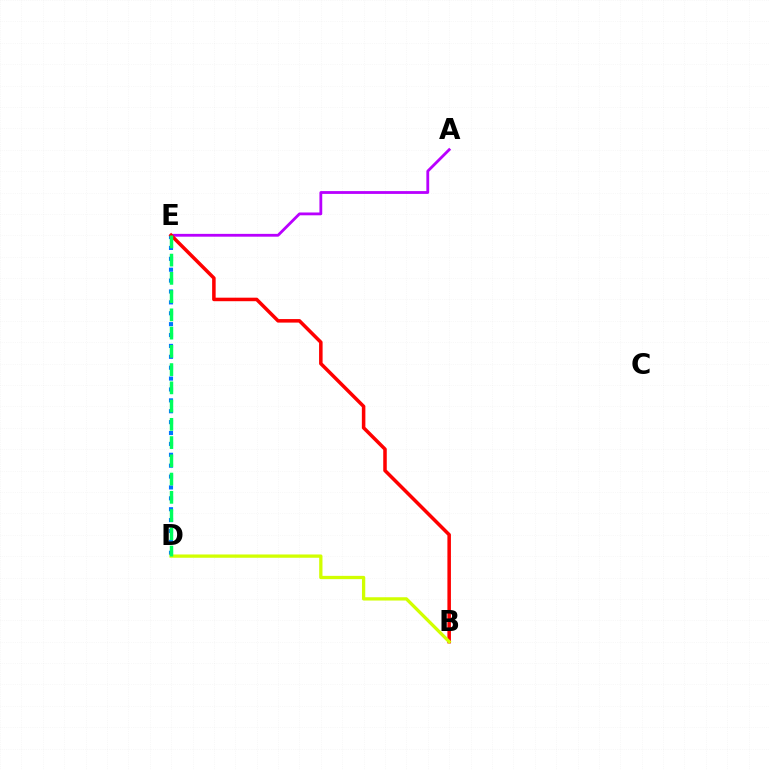{('A', 'E'): [{'color': '#b900ff', 'line_style': 'solid', 'thickness': 2.03}], ('D', 'E'): [{'color': '#0074ff', 'line_style': 'dotted', 'thickness': 2.96}, {'color': '#00ff5c', 'line_style': 'dashed', 'thickness': 2.48}], ('B', 'E'): [{'color': '#ff0000', 'line_style': 'solid', 'thickness': 2.54}], ('B', 'D'): [{'color': '#d1ff00', 'line_style': 'solid', 'thickness': 2.37}]}